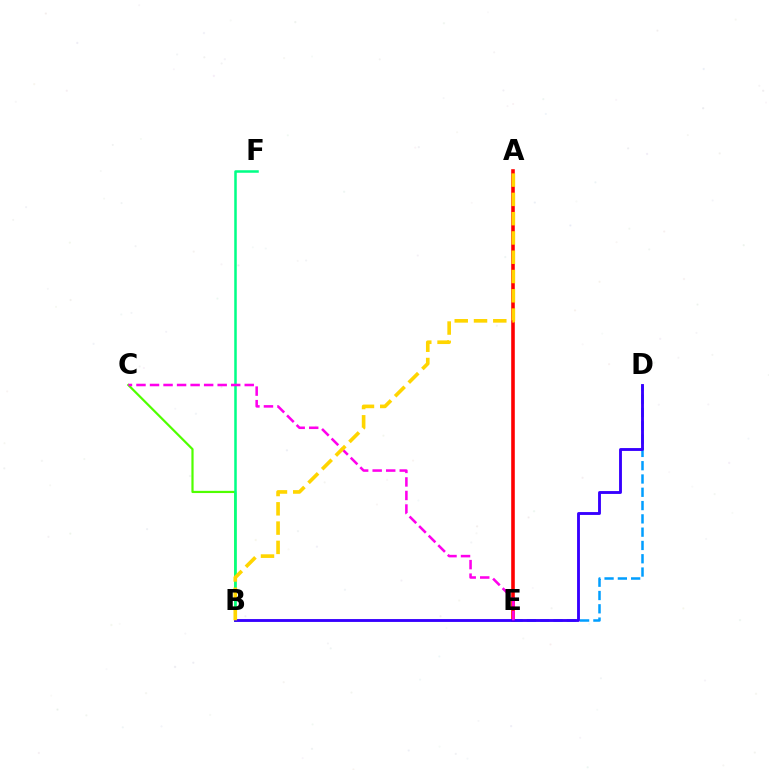{('B', 'C'): [{'color': '#4fff00', 'line_style': 'solid', 'thickness': 1.59}], ('D', 'E'): [{'color': '#009eff', 'line_style': 'dashed', 'thickness': 1.81}], ('A', 'E'): [{'color': '#ff0000', 'line_style': 'solid', 'thickness': 2.59}], ('B', 'F'): [{'color': '#00ff86', 'line_style': 'solid', 'thickness': 1.82}], ('B', 'D'): [{'color': '#3700ff', 'line_style': 'solid', 'thickness': 2.07}], ('C', 'E'): [{'color': '#ff00ed', 'line_style': 'dashed', 'thickness': 1.84}], ('A', 'B'): [{'color': '#ffd500', 'line_style': 'dashed', 'thickness': 2.62}]}